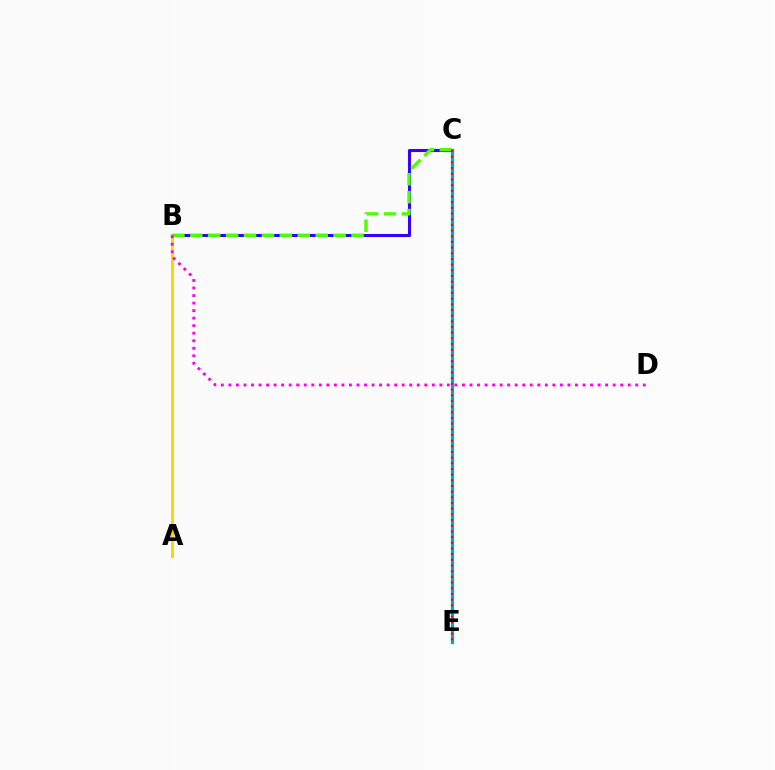{('B', 'C'): [{'color': '#3700ff', 'line_style': 'solid', 'thickness': 2.21}, {'color': '#4fff00', 'line_style': 'dashed', 'thickness': 2.43}], ('A', 'B'): [{'color': '#ffd500', 'line_style': 'solid', 'thickness': 2.14}], ('C', 'E'): [{'color': '#00ff86', 'line_style': 'solid', 'thickness': 2.37}, {'color': '#009eff', 'line_style': 'solid', 'thickness': 2.09}, {'color': '#ff0000', 'line_style': 'dotted', 'thickness': 1.54}], ('B', 'D'): [{'color': '#ff00ed', 'line_style': 'dotted', 'thickness': 2.05}]}